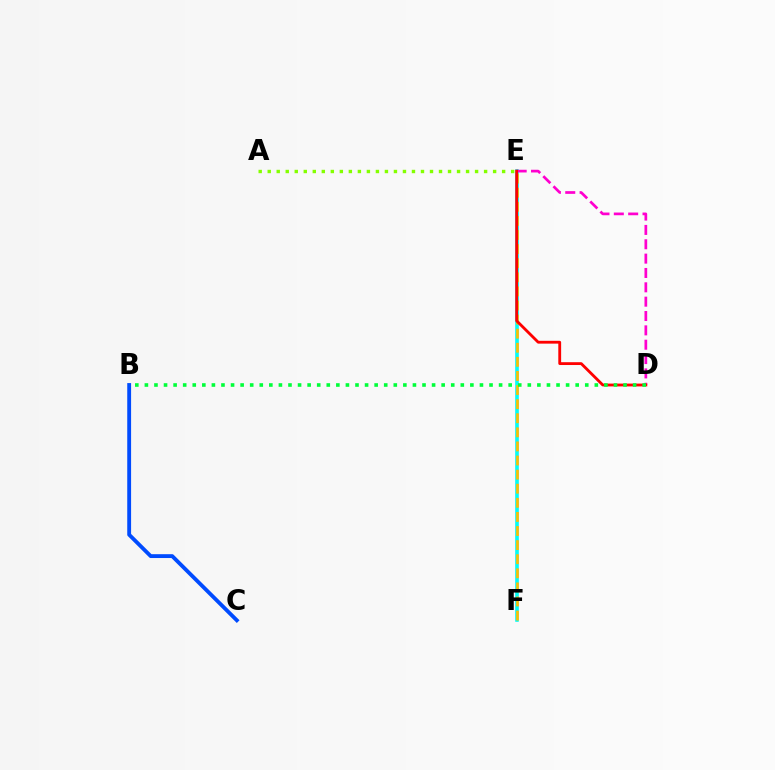{('E', 'F'): [{'color': '#7200ff', 'line_style': 'solid', 'thickness': 1.59}, {'color': '#00fff6', 'line_style': 'solid', 'thickness': 2.55}, {'color': '#ffbd00', 'line_style': 'dashed', 'thickness': 1.91}], ('B', 'C'): [{'color': '#004bff', 'line_style': 'solid', 'thickness': 2.77}], ('A', 'E'): [{'color': '#84ff00', 'line_style': 'dotted', 'thickness': 2.45}], ('D', 'E'): [{'color': '#ff00cf', 'line_style': 'dashed', 'thickness': 1.95}, {'color': '#ff0000', 'line_style': 'solid', 'thickness': 2.03}], ('B', 'D'): [{'color': '#00ff39', 'line_style': 'dotted', 'thickness': 2.6}]}